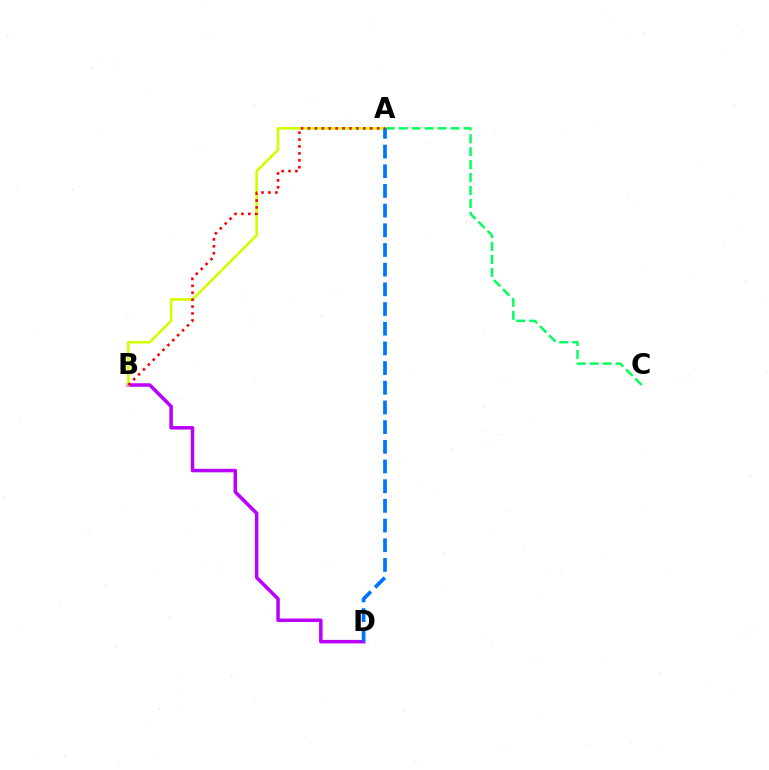{('B', 'D'): [{'color': '#b900ff', 'line_style': 'solid', 'thickness': 2.53}], ('A', 'B'): [{'color': '#d1ff00', 'line_style': 'solid', 'thickness': 1.89}, {'color': '#ff0000', 'line_style': 'dotted', 'thickness': 1.88}], ('A', 'C'): [{'color': '#00ff5c', 'line_style': 'dashed', 'thickness': 1.76}], ('A', 'D'): [{'color': '#0074ff', 'line_style': 'dashed', 'thickness': 2.67}]}